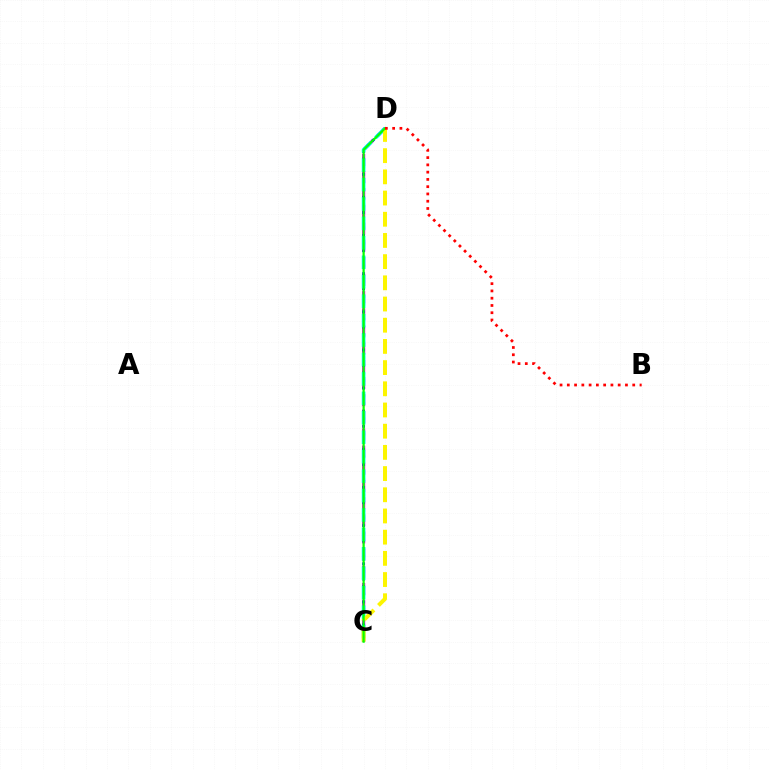{('C', 'D'): [{'color': '#ee00ff', 'line_style': 'dashed', 'thickness': 2.33}, {'color': '#0010ff', 'line_style': 'dotted', 'thickness': 2.07}, {'color': '#00fff6', 'line_style': 'dashed', 'thickness': 2.64}, {'color': '#fcf500', 'line_style': 'dashed', 'thickness': 2.88}, {'color': '#08ff00', 'line_style': 'solid', 'thickness': 1.61}], ('B', 'D'): [{'color': '#ff0000', 'line_style': 'dotted', 'thickness': 1.97}]}